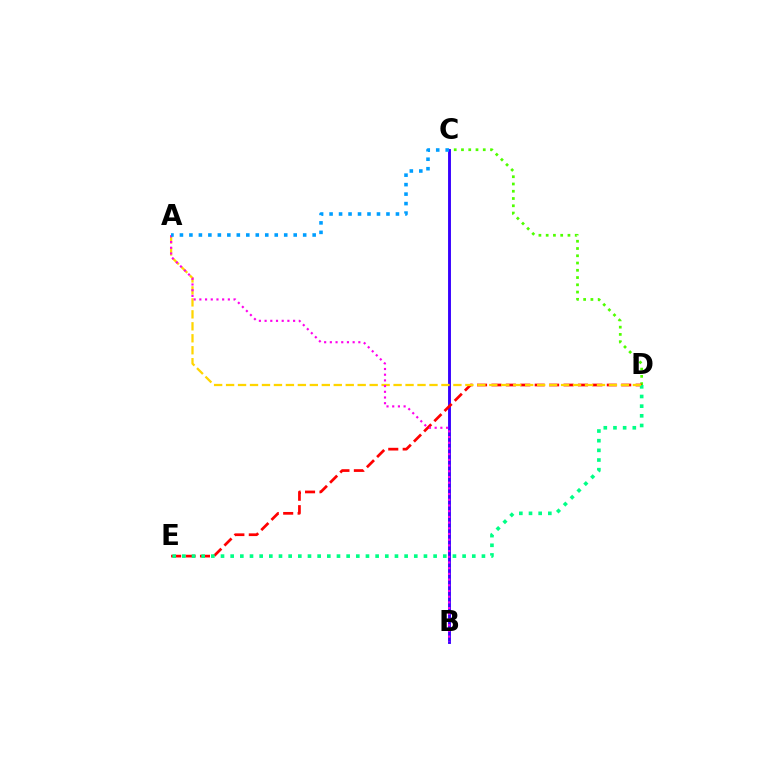{('C', 'D'): [{'color': '#4fff00', 'line_style': 'dotted', 'thickness': 1.97}], ('B', 'C'): [{'color': '#3700ff', 'line_style': 'solid', 'thickness': 2.08}], ('D', 'E'): [{'color': '#ff0000', 'line_style': 'dashed', 'thickness': 1.96}, {'color': '#00ff86', 'line_style': 'dotted', 'thickness': 2.63}], ('A', 'D'): [{'color': '#ffd500', 'line_style': 'dashed', 'thickness': 1.63}], ('A', 'B'): [{'color': '#ff00ed', 'line_style': 'dotted', 'thickness': 1.55}], ('A', 'C'): [{'color': '#009eff', 'line_style': 'dotted', 'thickness': 2.58}]}